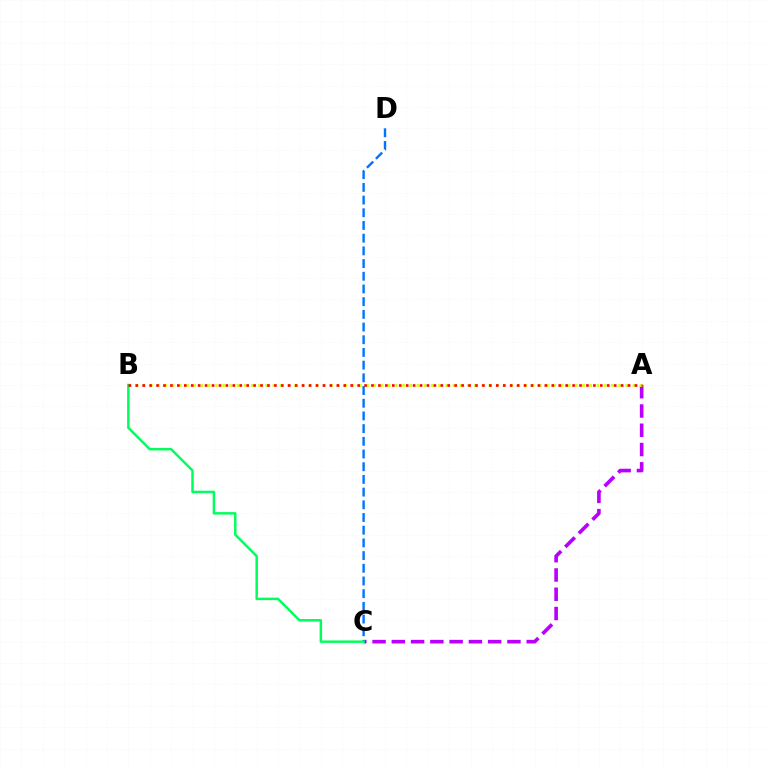{('A', 'C'): [{'color': '#b900ff', 'line_style': 'dashed', 'thickness': 2.62}], ('C', 'D'): [{'color': '#0074ff', 'line_style': 'dashed', 'thickness': 1.72}], ('A', 'B'): [{'color': '#d1ff00', 'line_style': 'dotted', 'thickness': 1.96}, {'color': '#ff0000', 'line_style': 'dotted', 'thickness': 1.88}], ('B', 'C'): [{'color': '#00ff5c', 'line_style': 'solid', 'thickness': 1.78}]}